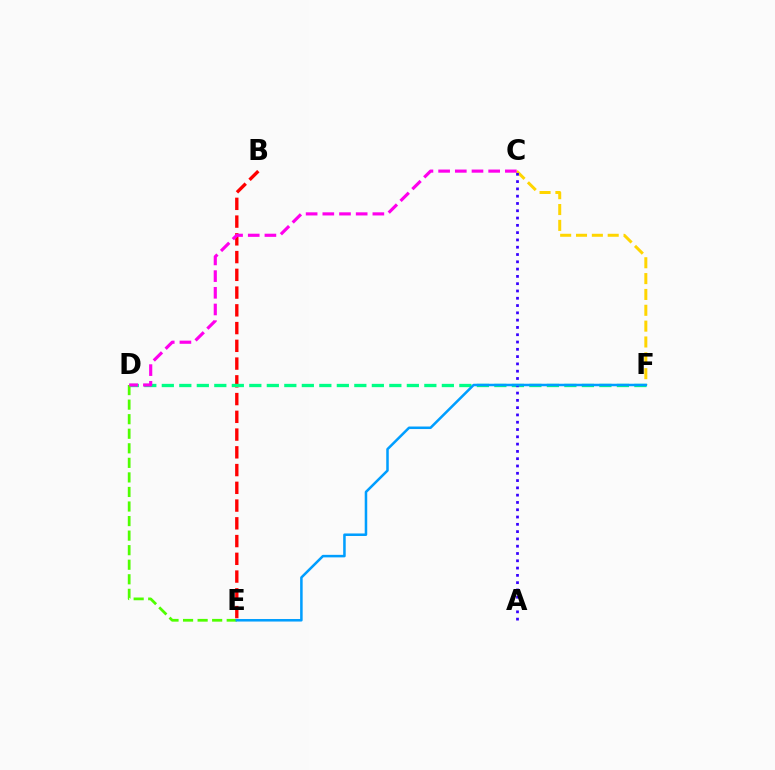{('B', 'E'): [{'color': '#ff0000', 'line_style': 'dashed', 'thickness': 2.41}], ('C', 'F'): [{'color': '#ffd500', 'line_style': 'dashed', 'thickness': 2.15}], ('D', 'F'): [{'color': '#00ff86', 'line_style': 'dashed', 'thickness': 2.38}], ('A', 'C'): [{'color': '#3700ff', 'line_style': 'dotted', 'thickness': 1.98}], ('D', 'E'): [{'color': '#4fff00', 'line_style': 'dashed', 'thickness': 1.98}], ('E', 'F'): [{'color': '#009eff', 'line_style': 'solid', 'thickness': 1.82}], ('C', 'D'): [{'color': '#ff00ed', 'line_style': 'dashed', 'thickness': 2.27}]}